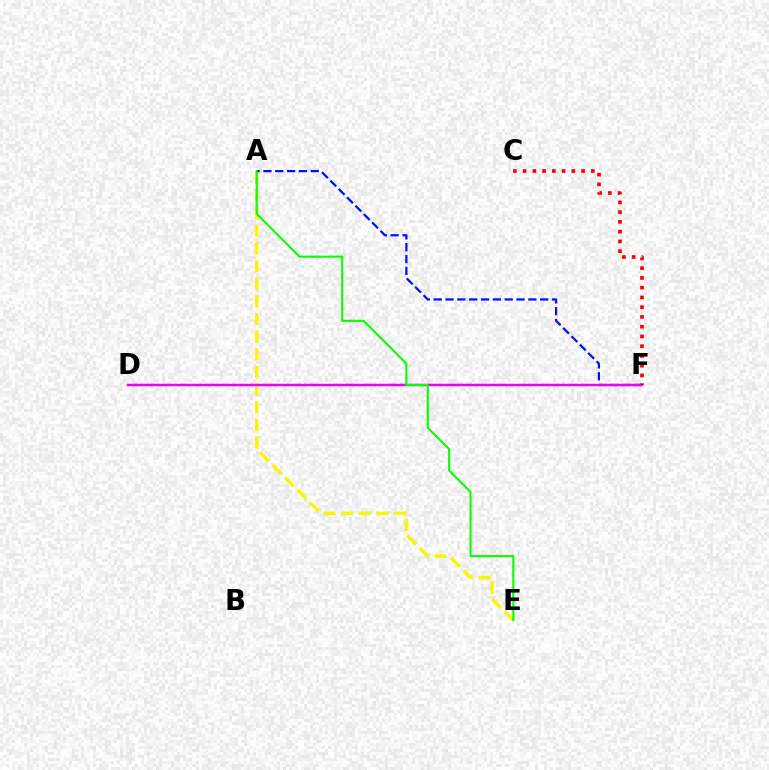{('A', 'E'): [{'color': '#fcf500', 'line_style': 'dashed', 'thickness': 2.4}, {'color': '#08ff00', 'line_style': 'solid', 'thickness': 1.51}], ('A', 'F'): [{'color': '#0010ff', 'line_style': 'dashed', 'thickness': 1.61}], ('D', 'F'): [{'color': '#00fff6', 'line_style': 'dotted', 'thickness': 1.6}, {'color': '#ee00ff', 'line_style': 'solid', 'thickness': 1.78}], ('C', 'F'): [{'color': '#ff0000', 'line_style': 'dotted', 'thickness': 2.65}]}